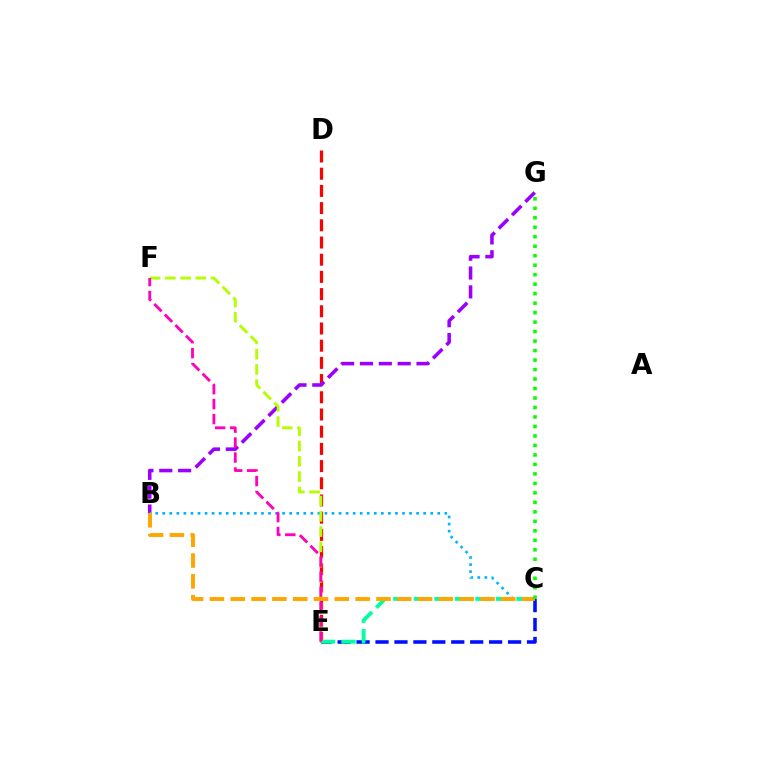{('C', 'E'): [{'color': '#0010ff', 'line_style': 'dashed', 'thickness': 2.57}, {'color': '#00ff9d', 'line_style': 'dashed', 'thickness': 2.79}], ('D', 'E'): [{'color': '#ff0000', 'line_style': 'dashed', 'thickness': 2.34}], ('B', 'G'): [{'color': '#9b00ff', 'line_style': 'dashed', 'thickness': 2.56}], ('B', 'C'): [{'color': '#00b5ff', 'line_style': 'dotted', 'thickness': 1.92}, {'color': '#ffa500', 'line_style': 'dashed', 'thickness': 2.83}], ('E', 'F'): [{'color': '#b3ff00', 'line_style': 'dashed', 'thickness': 2.07}, {'color': '#ff00bd', 'line_style': 'dashed', 'thickness': 2.03}], ('C', 'G'): [{'color': '#08ff00', 'line_style': 'dotted', 'thickness': 2.58}]}